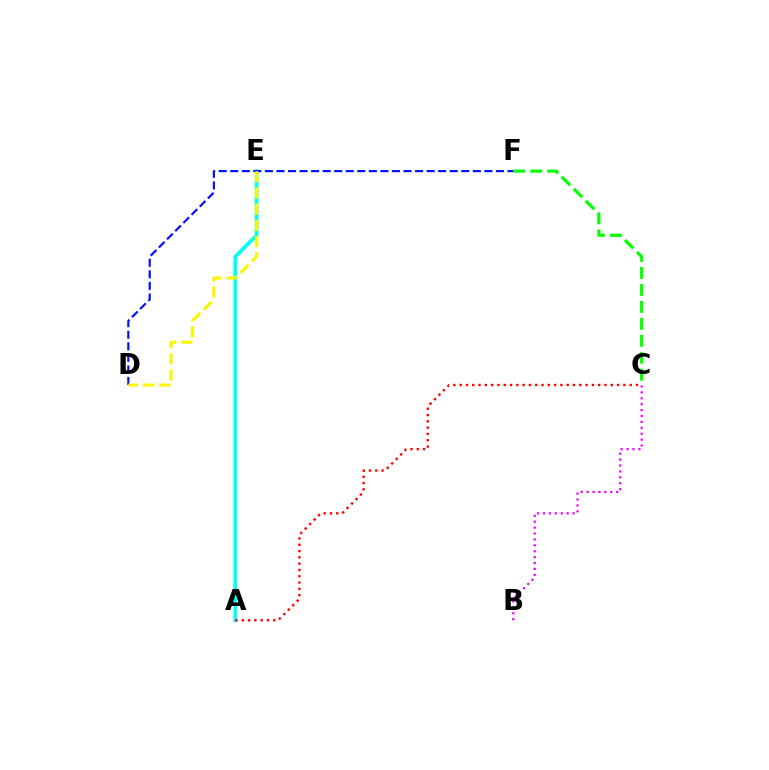{('C', 'F'): [{'color': '#08ff00', 'line_style': 'dashed', 'thickness': 2.31}], ('A', 'E'): [{'color': '#00fff6', 'line_style': 'solid', 'thickness': 2.68}], ('B', 'C'): [{'color': '#ee00ff', 'line_style': 'dotted', 'thickness': 1.6}], ('A', 'C'): [{'color': '#ff0000', 'line_style': 'dotted', 'thickness': 1.71}], ('D', 'F'): [{'color': '#0010ff', 'line_style': 'dashed', 'thickness': 1.57}], ('D', 'E'): [{'color': '#fcf500', 'line_style': 'dashed', 'thickness': 2.2}]}